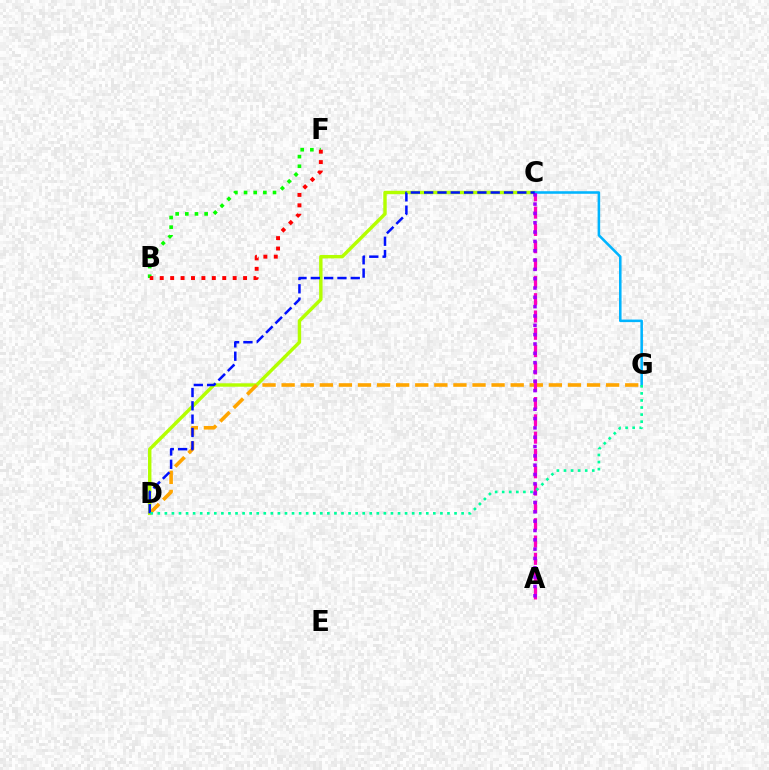{('C', 'D'): [{'color': '#b3ff00', 'line_style': 'solid', 'thickness': 2.46}, {'color': '#0010ff', 'line_style': 'dashed', 'thickness': 1.81}], ('D', 'G'): [{'color': '#ffa500', 'line_style': 'dashed', 'thickness': 2.59}, {'color': '#00ff9d', 'line_style': 'dotted', 'thickness': 1.92}], ('C', 'G'): [{'color': '#00b5ff', 'line_style': 'solid', 'thickness': 1.84}], ('A', 'C'): [{'color': '#ff00bd', 'line_style': 'dashed', 'thickness': 2.35}, {'color': '#9b00ff', 'line_style': 'dotted', 'thickness': 2.53}], ('B', 'F'): [{'color': '#08ff00', 'line_style': 'dotted', 'thickness': 2.62}, {'color': '#ff0000', 'line_style': 'dotted', 'thickness': 2.83}]}